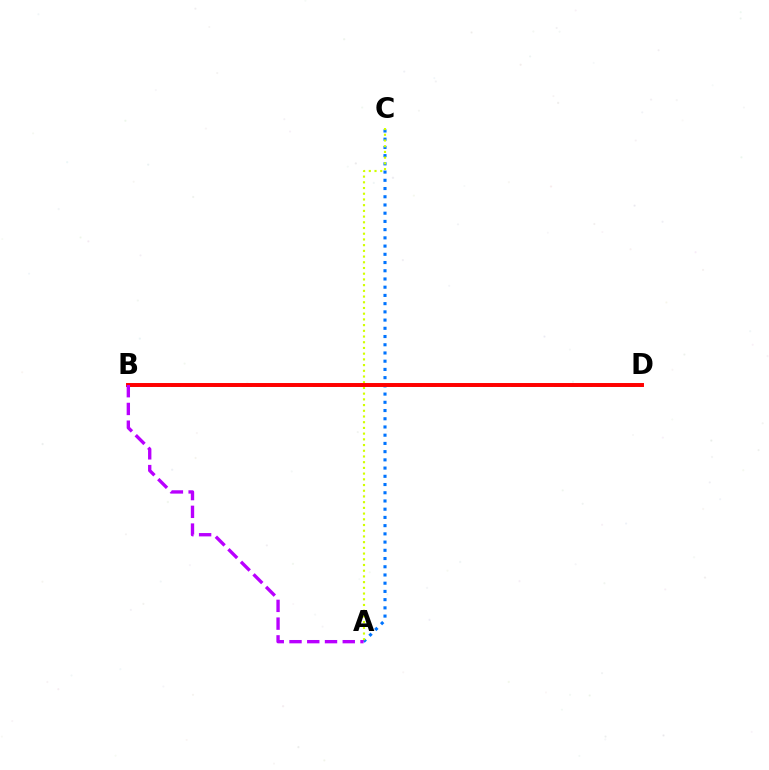{('A', 'C'): [{'color': '#0074ff', 'line_style': 'dotted', 'thickness': 2.23}, {'color': '#d1ff00', 'line_style': 'dotted', 'thickness': 1.55}], ('B', 'D'): [{'color': '#00ff5c', 'line_style': 'dashed', 'thickness': 1.93}, {'color': '#ff0000', 'line_style': 'solid', 'thickness': 2.84}], ('A', 'B'): [{'color': '#b900ff', 'line_style': 'dashed', 'thickness': 2.41}]}